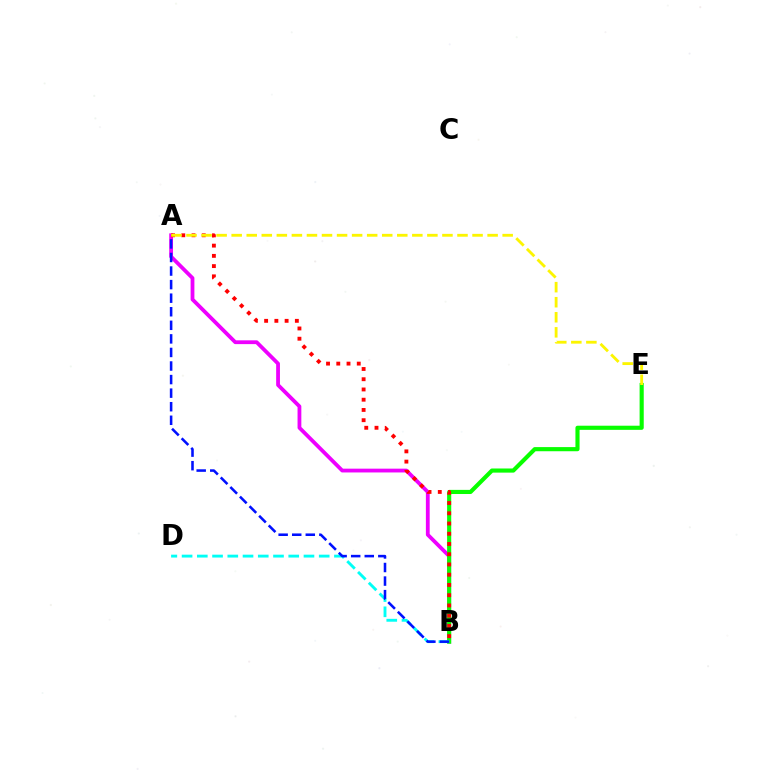{('A', 'B'): [{'color': '#ee00ff', 'line_style': 'solid', 'thickness': 2.73}, {'color': '#0010ff', 'line_style': 'dashed', 'thickness': 1.84}, {'color': '#ff0000', 'line_style': 'dotted', 'thickness': 2.78}], ('B', 'E'): [{'color': '#08ff00', 'line_style': 'solid', 'thickness': 2.98}], ('B', 'D'): [{'color': '#00fff6', 'line_style': 'dashed', 'thickness': 2.07}], ('A', 'E'): [{'color': '#fcf500', 'line_style': 'dashed', 'thickness': 2.05}]}